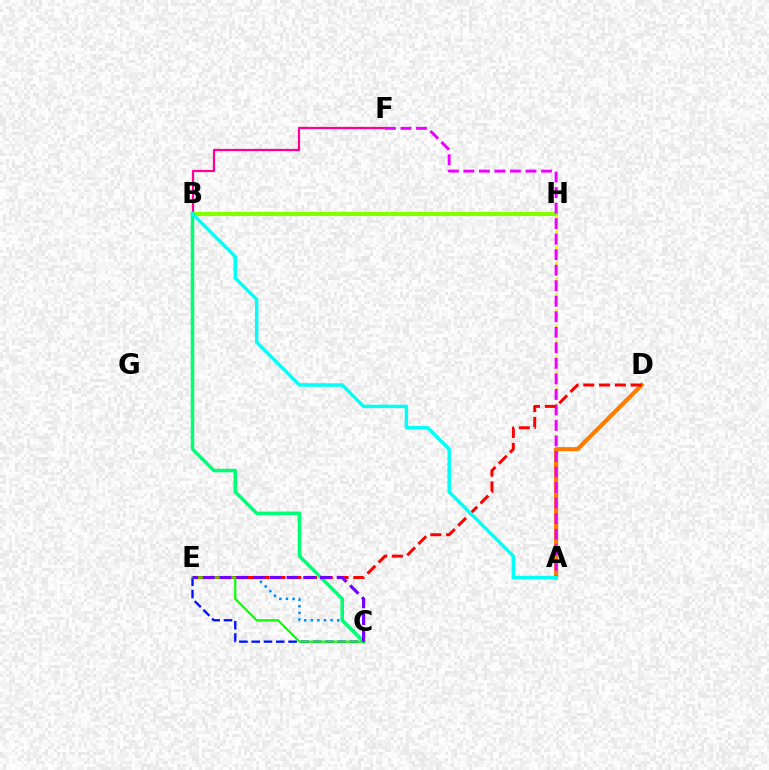{('A', 'H'): [{'color': '#fcf500', 'line_style': 'dashed', 'thickness': 2.14}], ('A', 'D'): [{'color': '#ff7c00', 'line_style': 'solid', 'thickness': 2.99}], ('B', 'F'): [{'color': '#ff0094', 'line_style': 'solid', 'thickness': 1.63}], ('C', 'E'): [{'color': '#008cff', 'line_style': 'dotted', 'thickness': 1.79}, {'color': '#0010ff', 'line_style': 'dashed', 'thickness': 1.67}, {'color': '#08ff00', 'line_style': 'solid', 'thickness': 1.56}, {'color': '#7200ff', 'line_style': 'dashed', 'thickness': 2.27}], ('B', 'H'): [{'color': '#84ff00', 'line_style': 'solid', 'thickness': 2.96}], ('A', 'F'): [{'color': '#ee00ff', 'line_style': 'dashed', 'thickness': 2.11}], ('B', 'C'): [{'color': '#00ff74', 'line_style': 'solid', 'thickness': 2.54}], ('D', 'E'): [{'color': '#ff0000', 'line_style': 'dashed', 'thickness': 2.14}], ('A', 'B'): [{'color': '#00fff6', 'line_style': 'solid', 'thickness': 2.48}]}